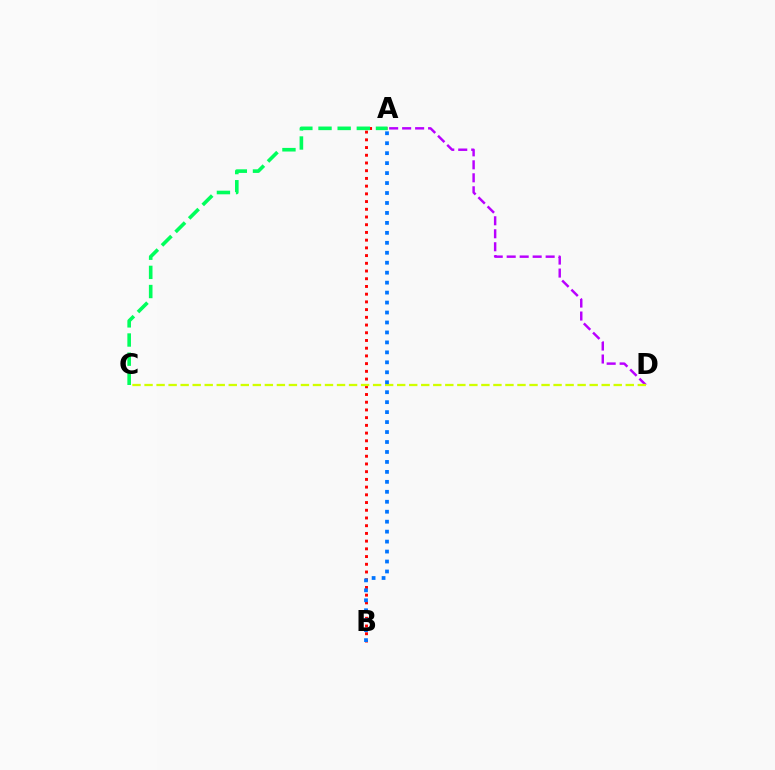{('A', 'B'): [{'color': '#ff0000', 'line_style': 'dotted', 'thickness': 2.1}, {'color': '#0074ff', 'line_style': 'dotted', 'thickness': 2.71}], ('A', 'D'): [{'color': '#b900ff', 'line_style': 'dashed', 'thickness': 1.76}], ('C', 'D'): [{'color': '#d1ff00', 'line_style': 'dashed', 'thickness': 1.63}], ('A', 'C'): [{'color': '#00ff5c', 'line_style': 'dashed', 'thickness': 2.6}]}